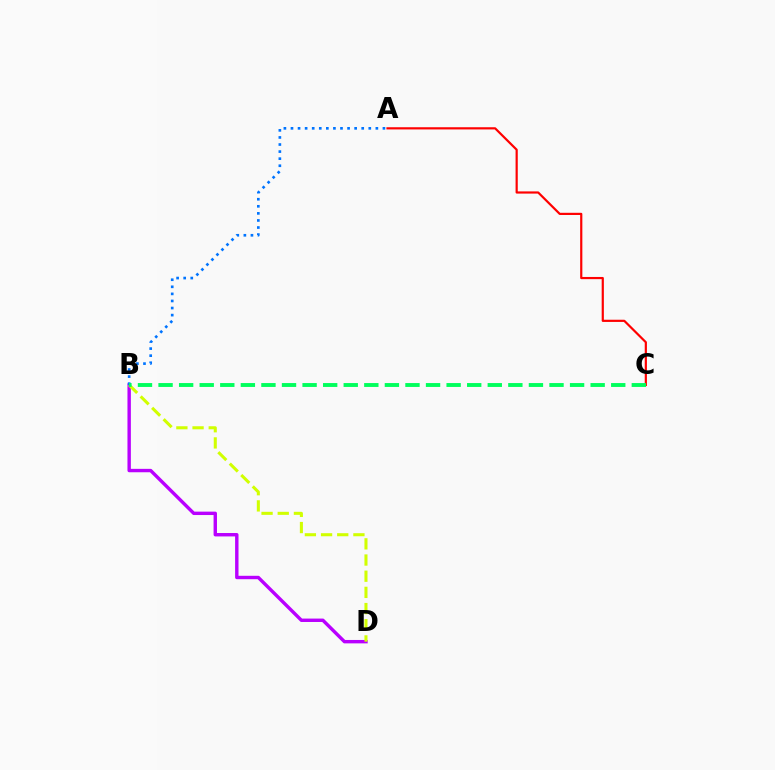{('B', 'D'): [{'color': '#b900ff', 'line_style': 'solid', 'thickness': 2.45}, {'color': '#d1ff00', 'line_style': 'dashed', 'thickness': 2.2}], ('A', 'B'): [{'color': '#0074ff', 'line_style': 'dotted', 'thickness': 1.92}], ('A', 'C'): [{'color': '#ff0000', 'line_style': 'solid', 'thickness': 1.58}], ('B', 'C'): [{'color': '#00ff5c', 'line_style': 'dashed', 'thickness': 2.8}]}